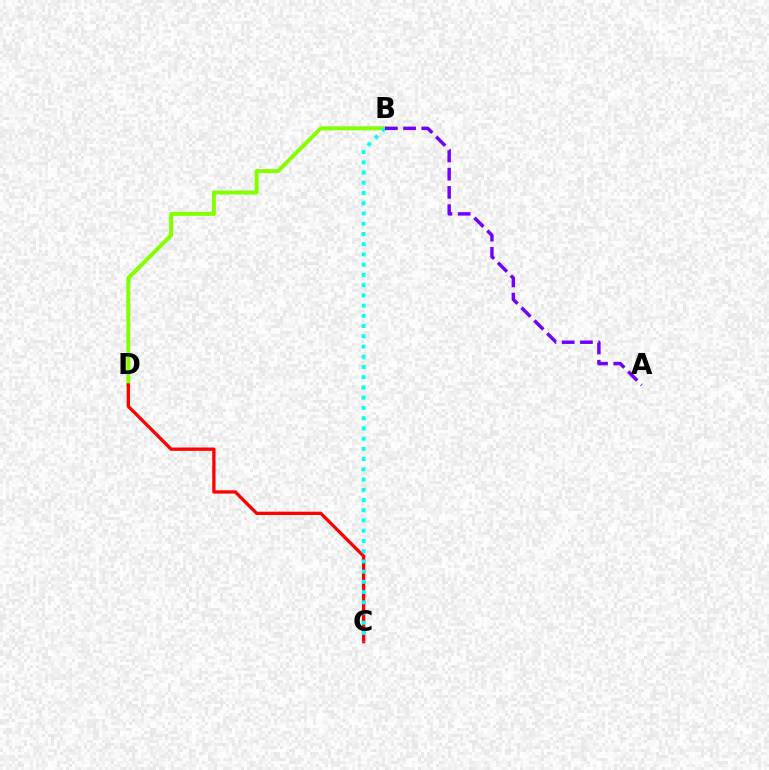{('B', 'D'): [{'color': '#84ff00', 'line_style': 'solid', 'thickness': 2.85}], ('C', 'D'): [{'color': '#ff0000', 'line_style': 'solid', 'thickness': 2.38}], ('B', 'C'): [{'color': '#00fff6', 'line_style': 'dotted', 'thickness': 2.78}], ('A', 'B'): [{'color': '#7200ff', 'line_style': 'dashed', 'thickness': 2.48}]}